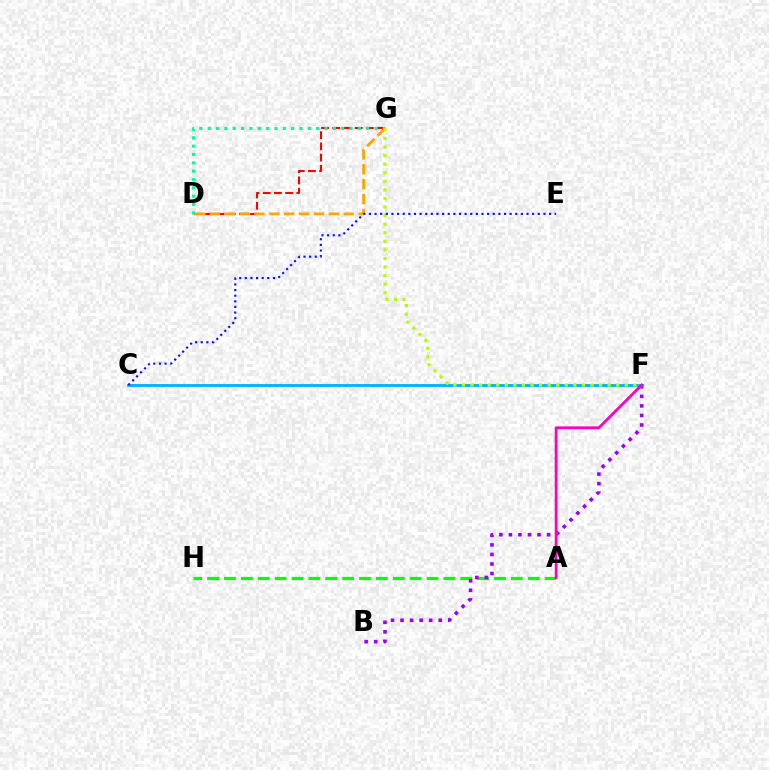{('D', 'G'): [{'color': '#ff0000', 'line_style': 'dashed', 'thickness': 1.52}, {'color': '#00ff9d', 'line_style': 'dotted', 'thickness': 2.27}, {'color': '#ffa500', 'line_style': 'dashed', 'thickness': 2.02}], ('A', 'H'): [{'color': '#08ff00', 'line_style': 'dashed', 'thickness': 2.29}], ('B', 'F'): [{'color': '#9b00ff', 'line_style': 'dotted', 'thickness': 2.59}], ('C', 'F'): [{'color': '#00b5ff', 'line_style': 'solid', 'thickness': 2.08}], ('A', 'F'): [{'color': '#ff00bd', 'line_style': 'solid', 'thickness': 2.02}], ('F', 'G'): [{'color': '#b3ff00', 'line_style': 'dotted', 'thickness': 2.33}], ('C', 'E'): [{'color': '#0010ff', 'line_style': 'dotted', 'thickness': 1.53}]}